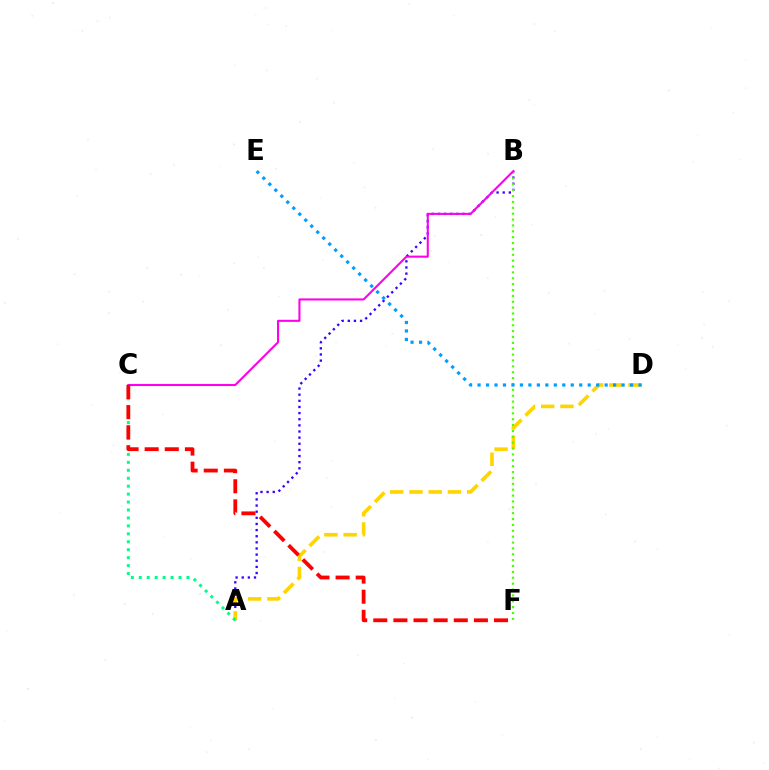{('A', 'B'): [{'color': '#3700ff', 'line_style': 'dotted', 'thickness': 1.67}], ('A', 'D'): [{'color': '#ffd500', 'line_style': 'dashed', 'thickness': 2.61}], ('A', 'C'): [{'color': '#00ff86', 'line_style': 'dotted', 'thickness': 2.16}], ('B', 'F'): [{'color': '#4fff00', 'line_style': 'dotted', 'thickness': 1.6}], ('B', 'C'): [{'color': '#ff00ed', 'line_style': 'solid', 'thickness': 1.5}], ('D', 'E'): [{'color': '#009eff', 'line_style': 'dotted', 'thickness': 2.3}], ('C', 'F'): [{'color': '#ff0000', 'line_style': 'dashed', 'thickness': 2.73}]}